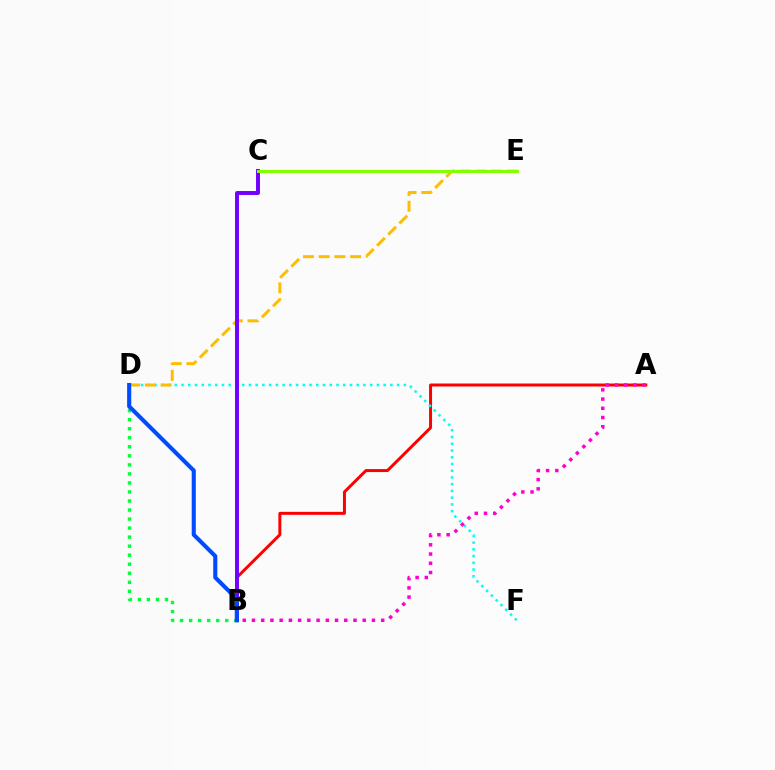{('A', 'B'): [{'color': '#ff0000', 'line_style': 'solid', 'thickness': 2.15}, {'color': '#ff00cf', 'line_style': 'dotted', 'thickness': 2.51}], ('D', 'F'): [{'color': '#00fff6', 'line_style': 'dotted', 'thickness': 1.83}], ('D', 'E'): [{'color': '#ffbd00', 'line_style': 'dashed', 'thickness': 2.14}], ('B', 'D'): [{'color': '#00ff39', 'line_style': 'dotted', 'thickness': 2.45}, {'color': '#004bff', 'line_style': 'solid', 'thickness': 2.94}], ('B', 'C'): [{'color': '#7200ff', 'line_style': 'solid', 'thickness': 2.83}], ('C', 'E'): [{'color': '#84ff00', 'line_style': 'solid', 'thickness': 2.2}]}